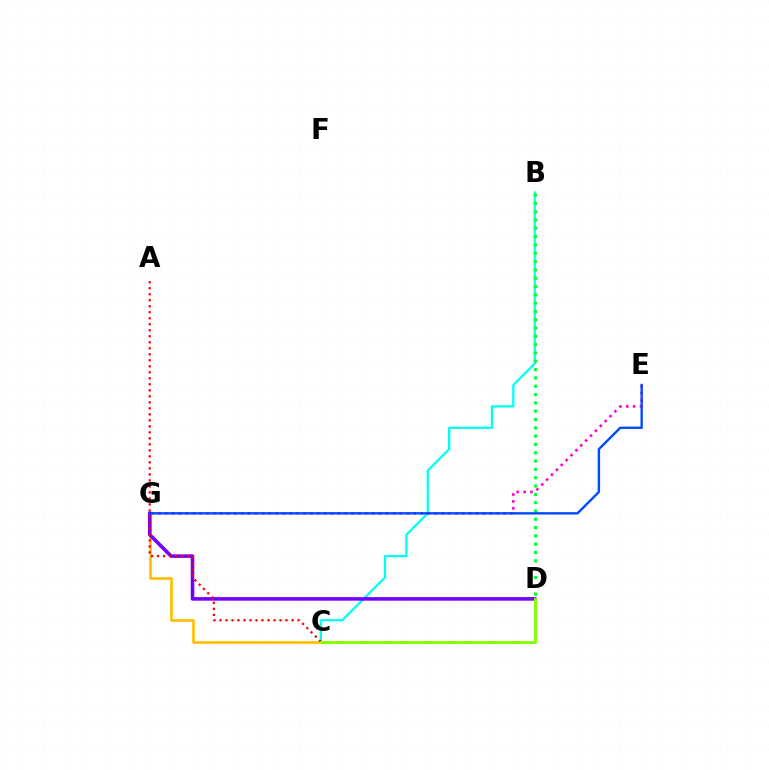{('C', 'G'): [{'color': '#ffbd00', 'line_style': 'solid', 'thickness': 1.89}], ('B', 'C'): [{'color': '#00fff6', 'line_style': 'solid', 'thickness': 1.65}], ('D', 'G'): [{'color': '#7200ff', 'line_style': 'solid', 'thickness': 2.58}], ('E', 'G'): [{'color': '#ff00cf', 'line_style': 'dotted', 'thickness': 1.88}, {'color': '#004bff', 'line_style': 'solid', 'thickness': 1.72}], ('A', 'C'): [{'color': '#ff0000', 'line_style': 'dotted', 'thickness': 1.63}], ('B', 'D'): [{'color': '#00ff39', 'line_style': 'dotted', 'thickness': 2.26}], ('C', 'D'): [{'color': '#84ff00', 'line_style': 'solid', 'thickness': 2.06}]}